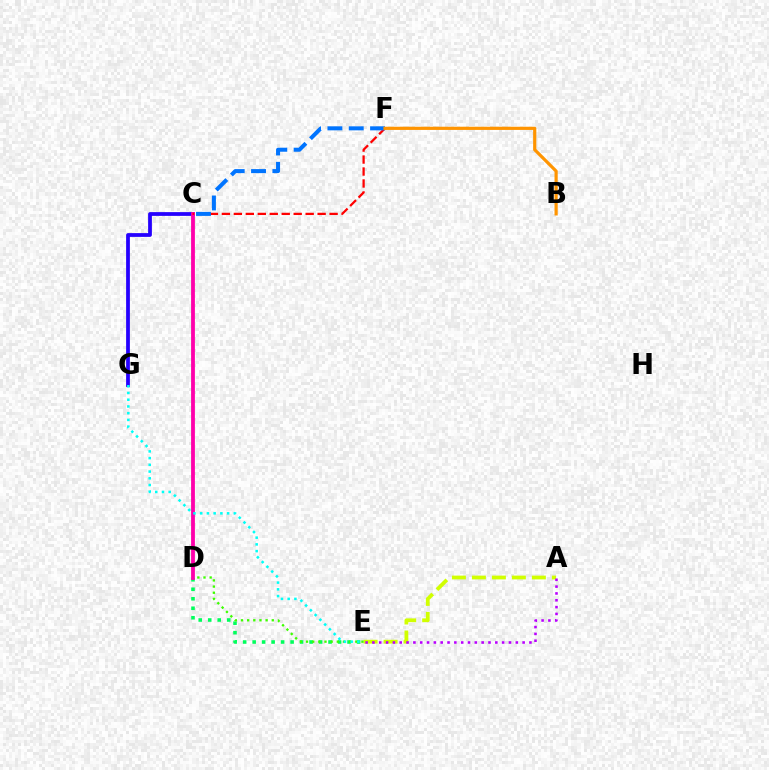{('A', 'E'): [{'color': '#d1ff00', 'line_style': 'dashed', 'thickness': 2.72}, {'color': '#b900ff', 'line_style': 'dotted', 'thickness': 1.85}], ('C', 'G'): [{'color': '#2500ff', 'line_style': 'solid', 'thickness': 2.71}], ('D', 'E'): [{'color': '#00ff5c', 'line_style': 'dotted', 'thickness': 2.58}, {'color': '#3dff00', 'line_style': 'dotted', 'thickness': 1.67}], ('C', 'D'): [{'color': '#ff00ac', 'line_style': 'solid', 'thickness': 2.74}], ('C', 'F'): [{'color': '#ff0000', 'line_style': 'dashed', 'thickness': 1.63}, {'color': '#0074ff', 'line_style': 'dashed', 'thickness': 2.9}], ('B', 'F'): [{'color': '#ff9400', 'line_style': 'solid', 'thickness': 2.29}], ('E', 'G'): [{'color': '#00fff6', 'line_style': 'dotted', 'thickness': 1.83}]}